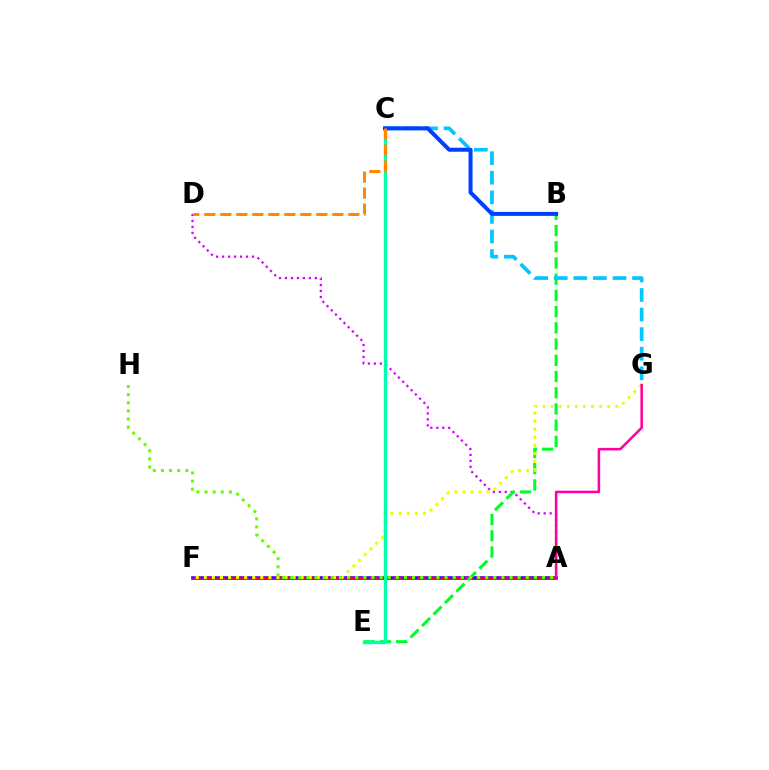{('A', 'F'): [{'color': '#4f00ff', 'line_style': 'solid', 'thickness': 2.63}, {'color': '#ff0000', 'line_style': 'dashed', 'thickness': 1.6}], ('A', 'D'): [{'color': '#d600ff', 'line_style': 'dotted', 'thickness': 1.62}], ('B', 'E'): [{'color': '#00ff27', 'line_style': 'dashed', 'thickness': 2.2}], ('C', 'G'): [{'color': '#00c7ff', 'line_style': 'dashed', 'thickness': 2.66}], ('F', 'G'): [{'color': '#eeff00', 'line_style': 'dotted', 'thickness': 2.19}], ('C', 'E'): [{'color': '#00ffaf', 'line_style': 'solid', 'thickness': 2.43}], ('B', 'C'): [{'color': '#003fff', 'line_style': 'solid', 'thickness': 2.89}], ('A', 'G'): [{'color': '#ff00a0', 'line_style': 'solid', 'thickness': 1.83}], ('A', 'H'): [{'color': '#66ff00', 'line_style': 'dotted', 'thickness': 2.21}], ('C', 'D'): [{'color': '#ff8800', 'line_style': 'dashed', 'thickness': 2.17}]}